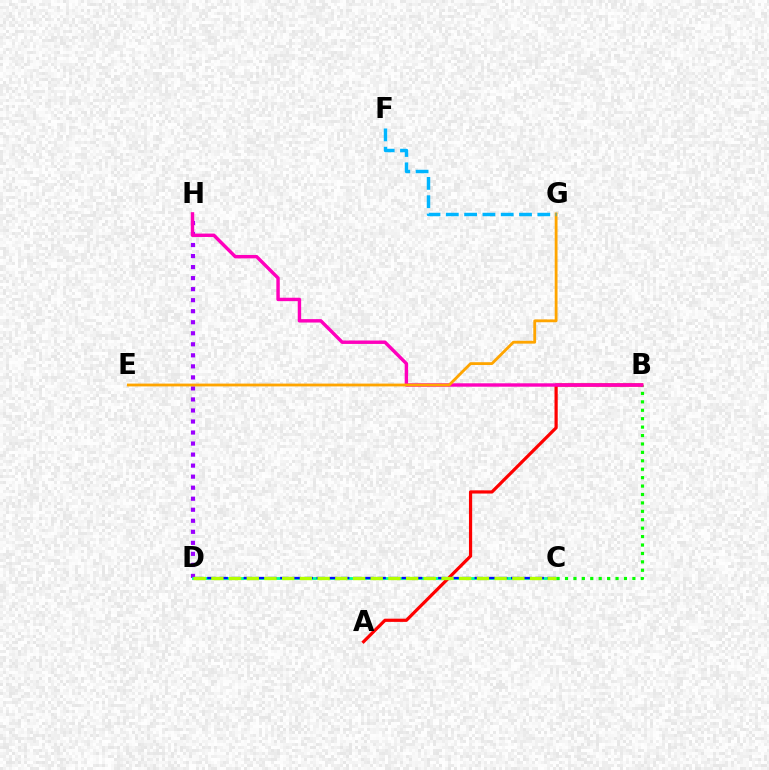{('D', 'H'): [{'color': '#9b00ff', 'line_style': 'dotted', 'thickness': 3.0}], ('C', 'D'): [{'color': '#00ff9d', 'line_style': 'solid', 'thickness': 2.04}, {'color': '#0010ff', 'line_style': 'dashed', 'thickness': 1.65}, {'color': '#b3ff00', 'line_style': 'dashed', 'thickness': 2.41}], ('B', 'C'): [{'color': '#08ff00', 'line_style': 'dotted', 'thickness': 2.29}], ('A', 'B'): [{'color': '#ff0000', 'line_style': 'solid', 'thickness': 2.31}], ('B', 'H'): [{'color': '#ff00bd', 'line_style': 'solid', 'thickness': 2.46}], ('E', 'G'): [{'color': '#ffa500', 'line_style': 'solid', 'thickness': 2.03}], ('F', 'G'): [{'color': '#00b5ff', 'line_style': 'dashed', 'thickness': 2.49}]}